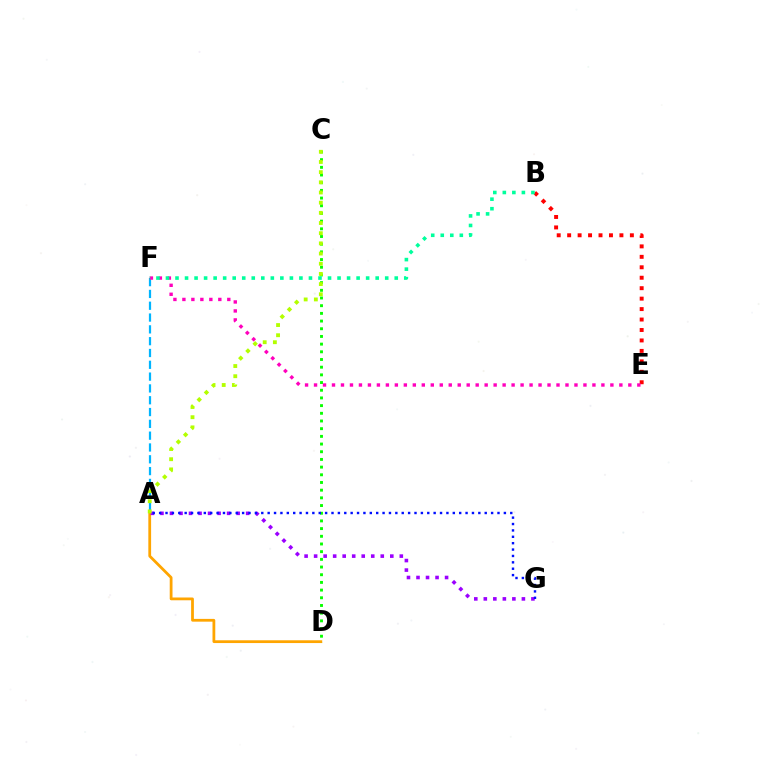{('A', 'D'): [{'color': '#ffa500', 'line_style': 'solid', 'thickness': 2.0}], ('A', 'G'): [{'color': '#9b00ff', 'line_style': 'dotted', 'thickness': 2.59}, {'color': '#0010ff', 'line_style': 'dotted', 'thickness': 1.73}], ('C', 'D'): [{'color': '#08ff00', 'line_style': 'dotted', 'thickness': 2.09}], ('B', 'E'): [{'color': '#ff0000', 'line_style': 'dotted', 'thickness': 2.84}], ('A', 'F'): [{'color': '#00b5ff', 'line_style': 'dashed', 'thickness': 1.6}], ('E', 'F'): [{'color': '#ff00bd', 'line_style': 'dotted', 'thickness': 2.44}], ('A', 'C'): [{'color': '#b3ff00', 'line_style': 'dotted', 'thickness': 2.76}], ('B', 'F'): [{'color': '#00ff9d', 'line_style': 'dotted', 'thickness': 2.59}]}